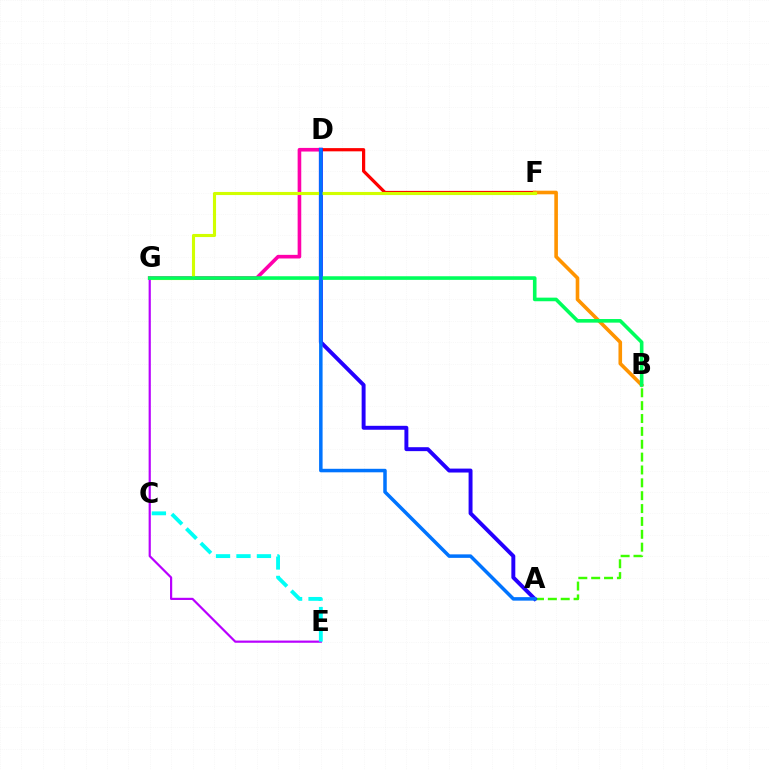{('D', 'G'): [{'color': '#ff00ac', 'line_style': 'solid', 'thickness': 2.61}], ('D', 'F'): [{'color': '#ff0000', 'line_style': 'solid', 'thickness': 2.32}], ('A', 'B'): [{'color': '#3dff00', 'line_style': 'dashed', 'thickness': 1.75}], ('A', 'D'): [{'color': '#2500ff', 'line_style': 'solid', 'thickness': 2.83}, {'color': '#0074ff', 'line_style': 'solid', 'thickness': 2.52}], ('B', 'F'): [{'color': '#ff9400', 'line_style': 'solid', 'thickness': 2.6}], ('F', 'G'): [{'color': '#d1ff00', 'line_style': 'solid', 'thickness': 2.24}], ('E', 'G'): [{'color': '#b900ff', 'line_style': 'solid', 'thickness': 1.58}], ('B', 'G'): [{'color': '#00ff5c', 'line_style': 'solid', 'thickness': 2.6}], ('C', 'E'): [{'color': '#00fff6', 'line_style': 'dashed', 'thickness': 2.78}]}